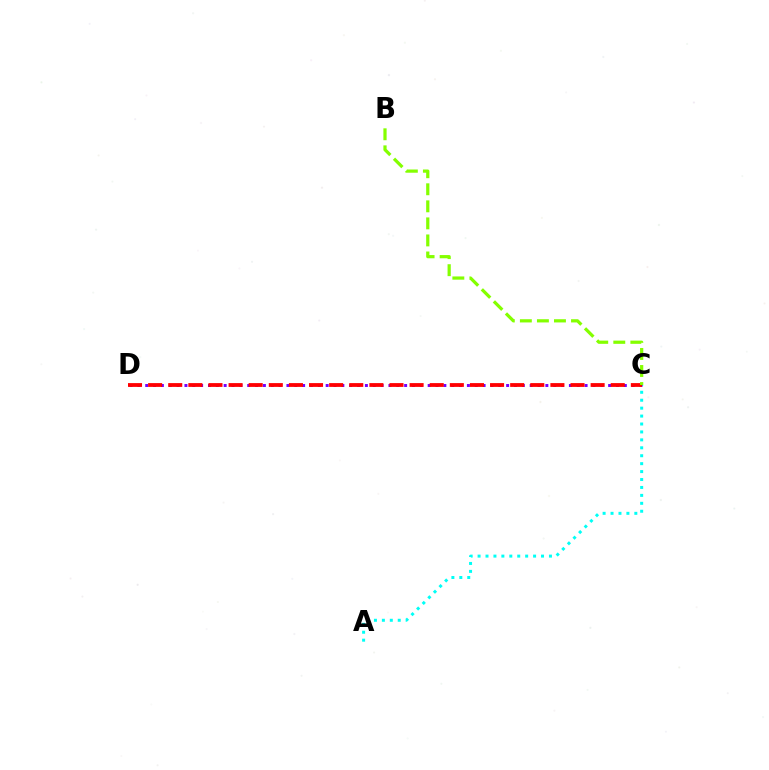{('A', 'C'): [{'color': '#00fff6', 'line_style': 'dotted', 'thickness': 2.15}], ('C', 'D'): [{'color': '#7200ff', 'line_style': 'dotted', 'thickness': 2.13}, {'color': '#ff0000', 'line_style': 'dashed', 'thickness': 2.73}], ('B', 'C'): [{'color': '#84ff00', 'line_style': 'dashed', 'thickness': 2.32}]}